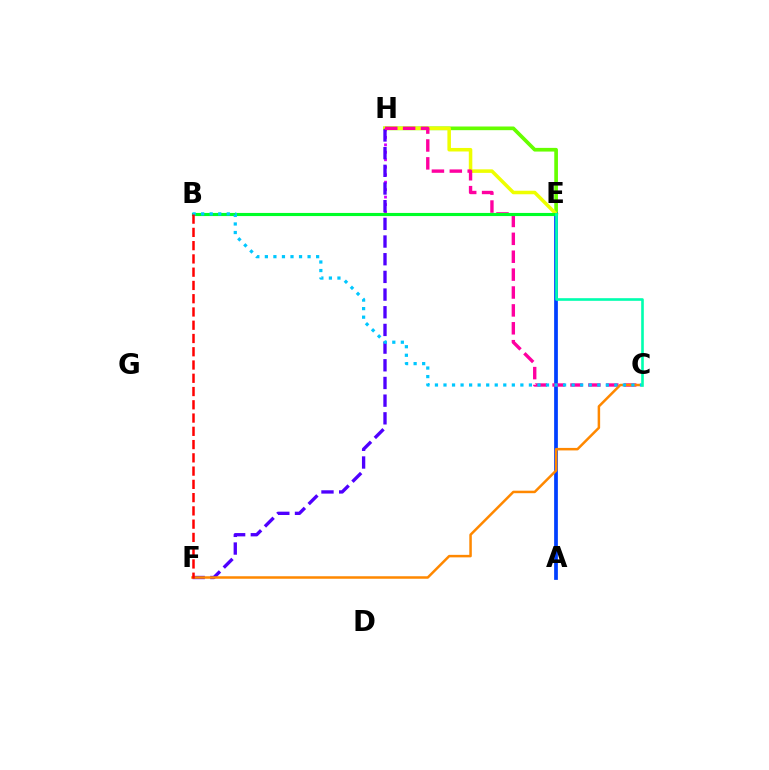{('E', 'H'): [{'color': '#66ff00', 'line_style': 'solid', 'thickness': 2.65}, {'color': '#eeff00', 'line_style': 'solid', 'thickness': 2.54}, {'color': '#d600ff', 'line_style': 'dotted', 'thickness': 2.03}], ('A', 'E'): [{'color': '#003fff', 'line_style': 'solid', 'thickness': 2.69}], ('F', 'H'): [{'color': '#4f00ff', 'line_style': 'dashed', 'thickness': 2.4}], ('C', 'H'): [{'color': '#ff00a0', 'line_style': 'dashed', 'thickness': 2.43}], ('C', 'F'): [{'color': '#ff8800', 'line_style': 'solid', 'thickness': 1.8}], ('B', 'E'): [{'color': '#00ff27', 'line_style': 'solid', 'thickness': 2.25}], ('B', 'C'): [{'color': '#00c7ff', 'line_style': 'dotted', 'thickness': 2.32}], ('B', 'F'): [{'color': '#ff0000', 'line_style': 'dashed', 'thickness': 1.8}], ('C', 'E'): [{'color': '#00ffaf', 'line_style': 'solid', 'thickness': 1.89}]}